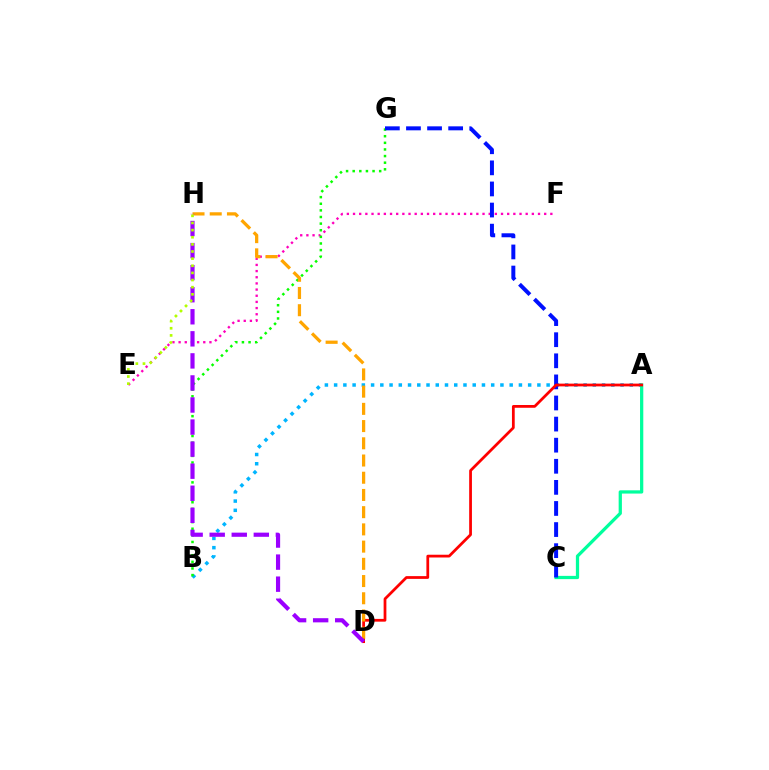{('E', 'F'): [{'color': '#ff00bd', 'line_style': 'dotted', 'thickness': 1.68}], ('A', 'B'): [{'color': '#00b5ff', 'line_style': 'dotted', 'thickness': 2.51}], ('A', 'C'): [{'color': '#00ff9d', 'line_style': 'solid', 'thickness': 2.34}], ('B', 'G'): [{'color': '#08ff00', 'line_style': 'dotted', 'thickness': 1.8}], ('C', 'G'): [{'color': '#0010ff', 'line_style': 'dashed', 'thickness': 2.87}], ('A', 'D'): [{'color': '#ff0000', 'line_style': 'solid', 'thickness': 1.99}], ('D', 'H'): [{'color': '#ffa500', 'line_style': 'dashed', 'thickness': 2.34}, {'color': '#9b00ff', 'line_style': 'dashed', 'thickness': 3.0}], ('E', 'H'): [{'color': '#b3ff00', 'line_style': 'dotted', 'thickness': 1.94}]}